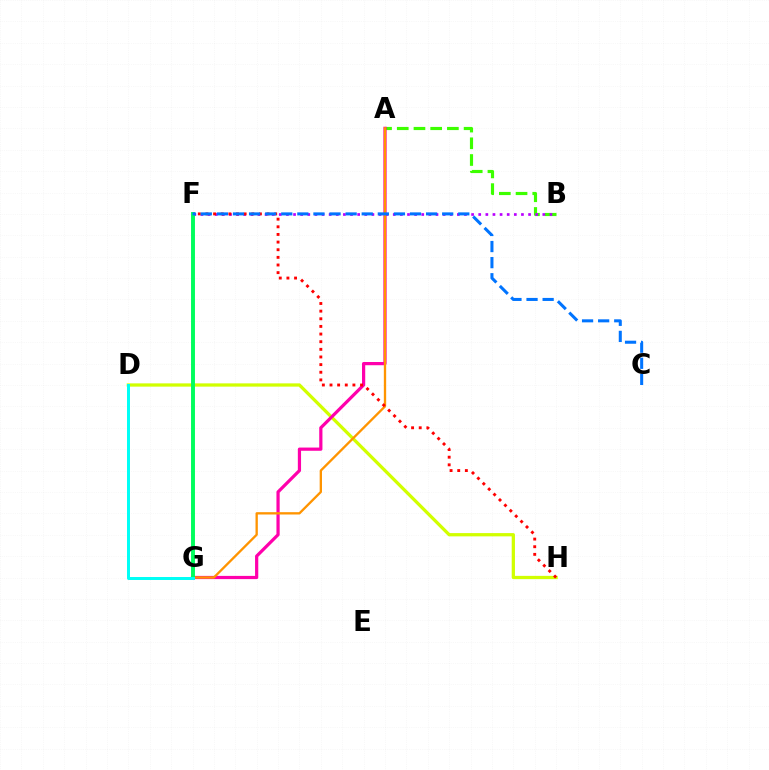{('A', 'B'): [{'color': '#3dff00', 'line_style': 'dashed', 'thickness': 2.27}], ('D', 'H'): [{'color': '#d1ff00', 'line_style': 'solid', 'thickness': 2.35}], ('A', 'G'): [{'color': '#ff00ac', 'line_style': 'solid', 'thickness': 2.31}, {'color': '#ff9400', 'line_style': 'solid', 'thickness': 1.67}], ('B', 'F'): [{'color': '#b900ff', 'line_style': 'dotted', 'thickness': 1.93}], ('F', 'H'): [{'color': '#ff0000', 'line_style': 'dotted', 'thickness': 2.08}], ('F', 'G'): [{'color': '#2500ff', 'line_style': 'solid', 'thickness': 1.67}, {'color': '#00ff5c', 'line_style': 'solid', 'thickness': 2.81}], ('C', 'F'): [{'color': '#0074ff', 'line_style': 'dashed', 'thickness': 2.19}], ('D', 'G'): [{'color': '#00fff6', 'line_style': 'solid', 'thickness': 2.15}]}